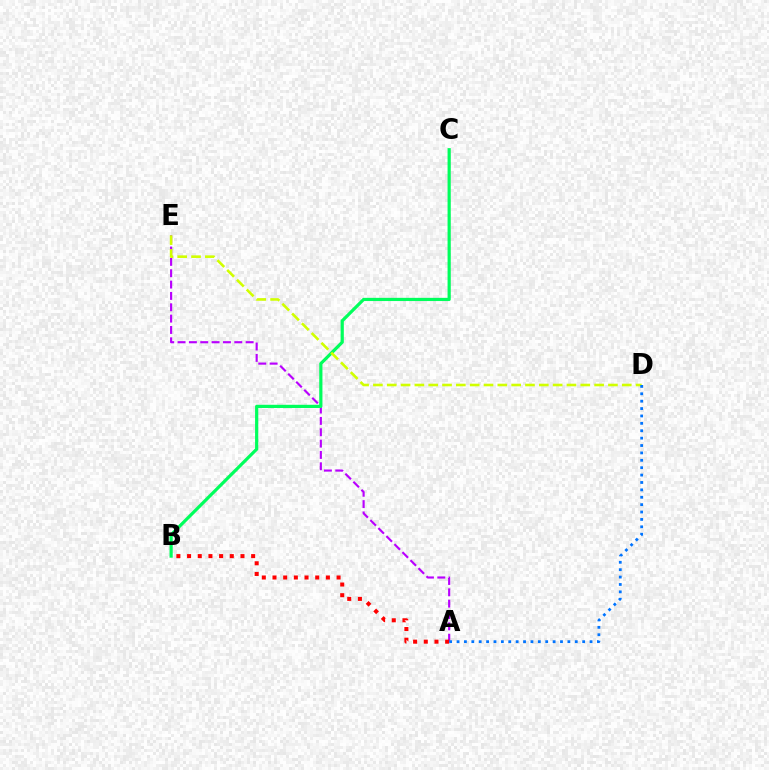{('A', 'E'): [{'color': '#b900ff', 'line_style': 'dashed', 'thickness': 1.54}], ('B', 'C'): [{'color': '#00ff5c', 'line_style': 'solid', 'thickness': 2.3}], ('A', 'B'): [{'color': '#ff0000', 'line_style': 'dotted', 'thickness': 2.9}], ('D', 'E'): [{'color': '#d1ff00', 'line_style': 'dashed', 'thickness': 1.88}], ('A', 'D'): [{'color': '#0074ff', 'line_style': 'dotted', 'thickness': 2.01}]}